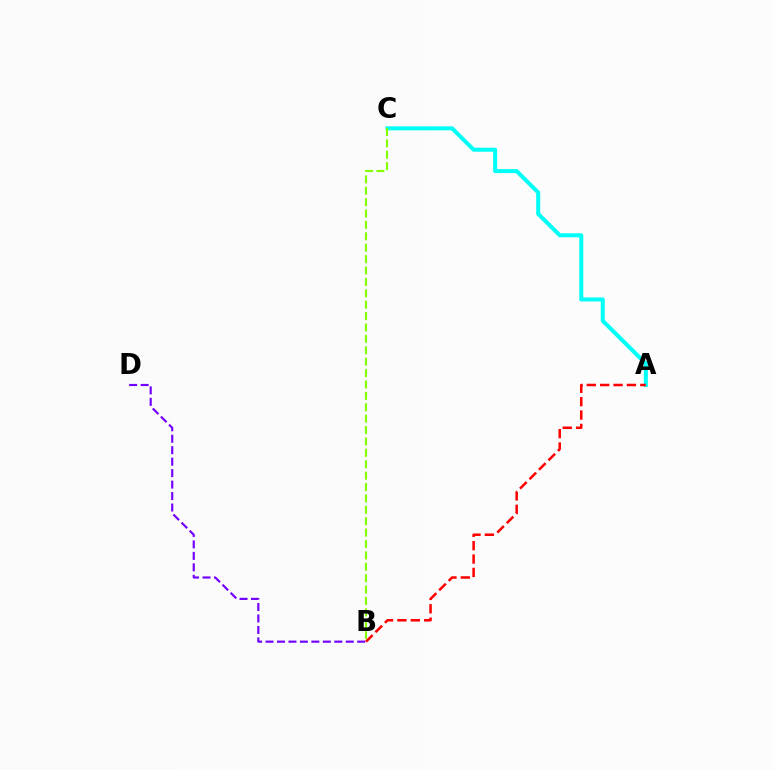{('A', 'C'): [{'color': '#00fff6', 'line_style': 'solid', 'thickness': 2.9}], ('A', 'B'): [{'color': '#ff0000', 'line_style': 'dashed', 'thickness': 1.82}], ('B', 'D'): [{'color': '#7200ff', 'line_style': 'dashed', 'thickness': 1.56}], ('B', 'C'): [{'color': '#84ff00', 'line_style': 'dashed', 'thickness': 1.55}]}